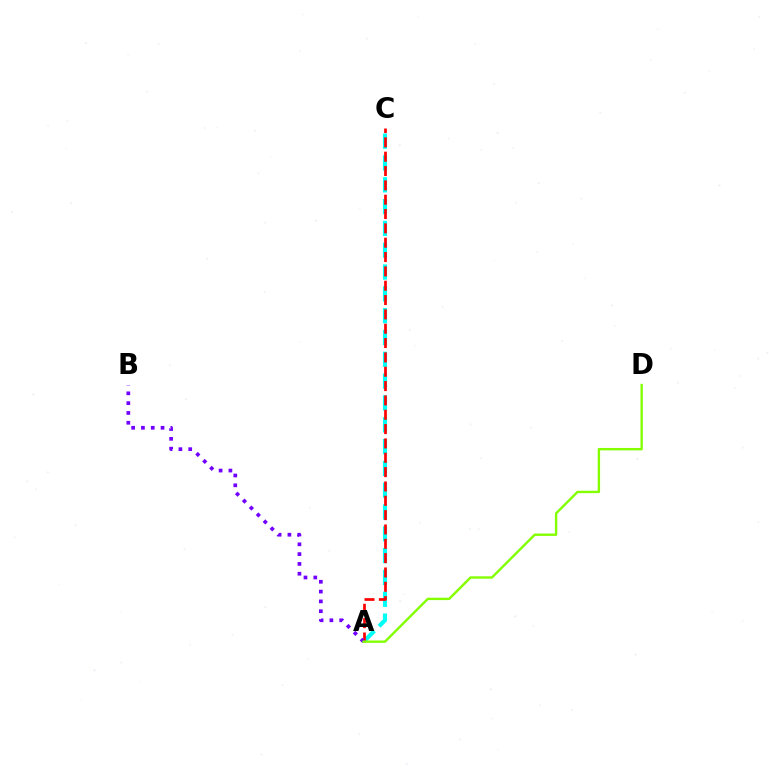{('A', 'C'): [{'color': '#00fff6', 'line_style': 'dashed', 'thickness': 2.96}, {'color': '#ff0000', 'line_style': 'dashed', 'thickness': 1.95}], ('A', 'B'): [{'color': '#7200ff', 'line_style': 'dotted', 'thickness': 2.67}], ('A', 'D'): [{'color': '#84ff00', 'line_style': 'solid', 'thickness': 1.72}]}